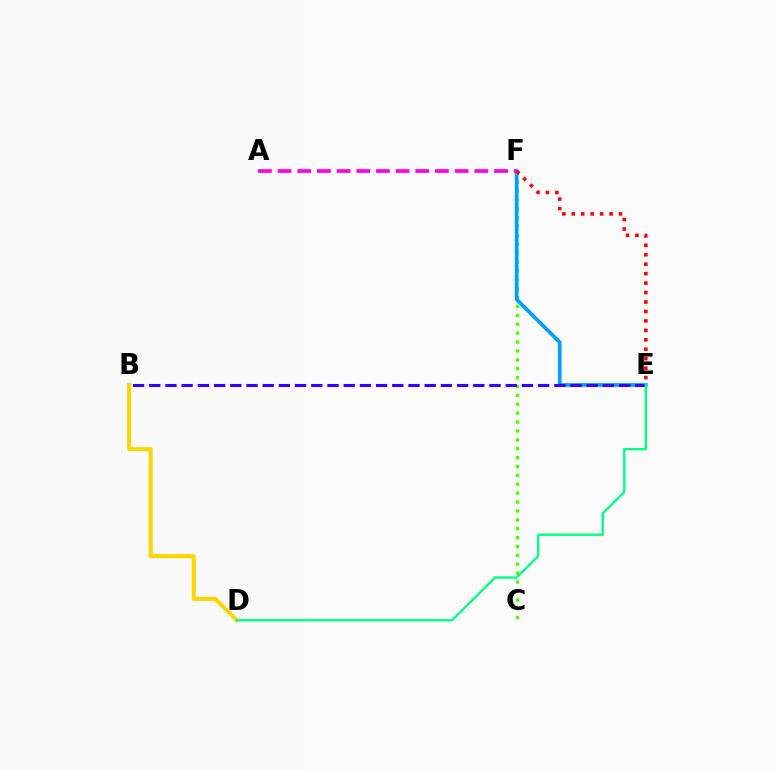{('C', 'F'): [{'color': '#4fff00', 'line_style': 'dotted', 'thickness': 2.42}], ('E', 'F'): [{'color': '#009eff', 'line_style': 'solid', 'thickness': 2.67}, {'color': '#ff0000', 'line_style': 'dotted', 'thickness': 2.57}], ('B', 'D'): [{'color': '#ffd500', 'line_style': 'solid', 'thickness': 2.93}], ('A', 'F'): [{'color': '#ff00ed', 'line_style': 'dashed', 'thickness': 2.67}], ('B', 'E'): [{'color': '#3700ff', 'line_style': 'dashed', 'thickness': 2.2}], ('D', 'E'): [{'color': '#00ff86', 'line_style': 'solid', 'thickness': 1.7}]}